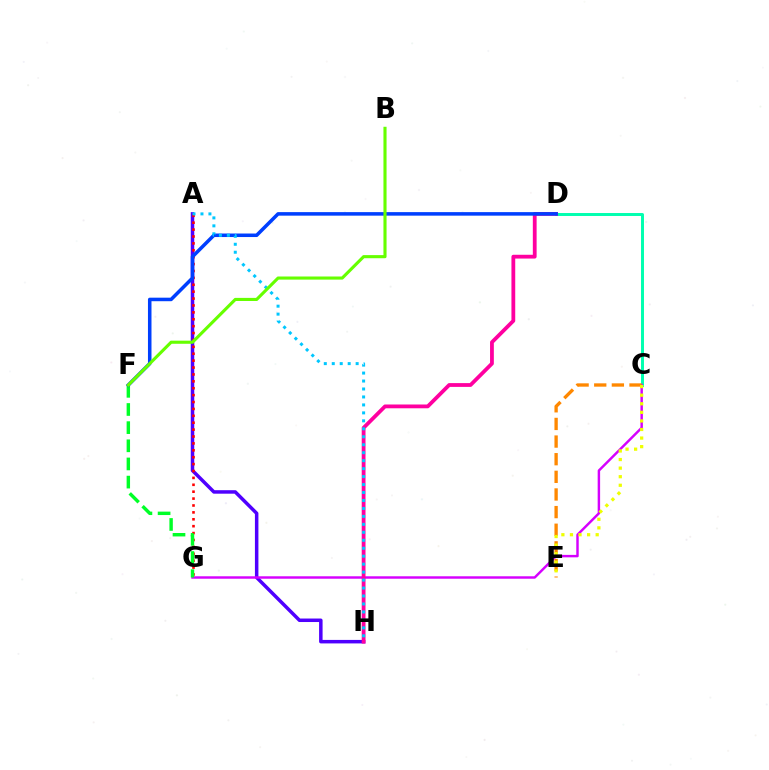{('A', 'H'): [{'color': '#4f00ff', 'line_style': 'solid', 'thickness': 2.52}, {'color': '#00c7ff', 'line_style': 'dotted', 'thickness': 2.16}], ('C', 'D'): [{'color': '#00ffaf', 'line_style': 'solid', 'thickness': 2.13}], ('C', 'G'): [{'color': '#d600ff', 'line_style': 'solid', 'thickness': 1.76}], ('C', 'E'): [{'color': '#ff8800', 'line_style': 'dashed', 'thickness': 2.4}, {'color': '#eeff00', 'line_style': 'dotted', 'thickness': 2.33}], ('A', 'G'): [{'color': '#ff0000', 'line_style': 'dotted', 'thickness': 1.87}], ('F', 'G'): [{'color': '#00ff27', 'line_style': 'dashed', 'thickness': 2.47}], ('D', 'H'): [{'color': '#ff00a0', 'line_style': 'solid', 'thickness': 2.73}], ('D', 'F'): [{'color': '#003fff', 'line_style': 'solid', 'thickness': 2.54}], ('B', 'F'): [{'color': '#66ff00', 'line_style': 'solid', 'thickness': 2.24}]}